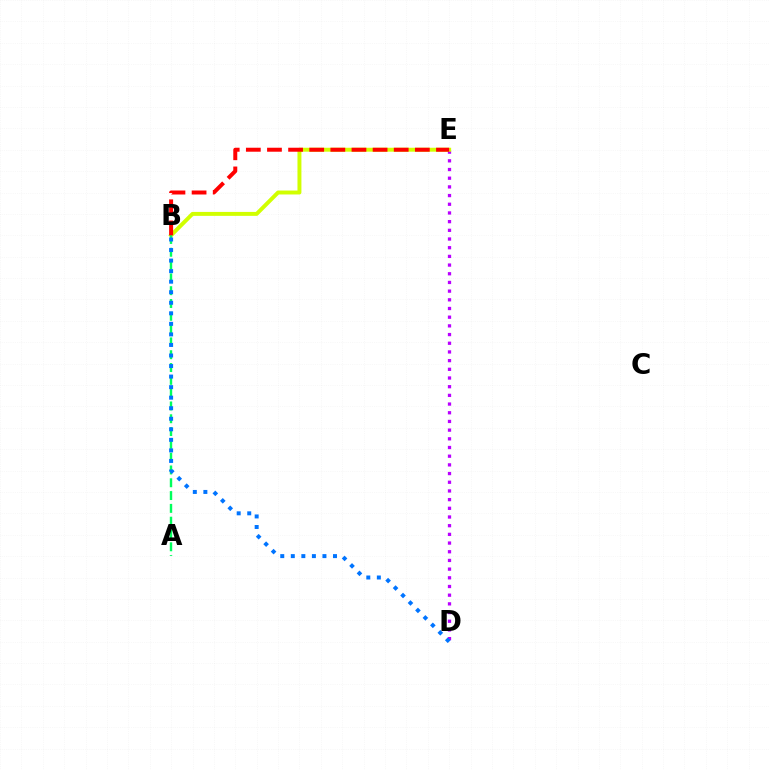{('D', 'E'): [{'color': '#b900ff', 'line_style': 'dotted', 'thickness': 2.36}], ('B', 'E'): [{'color': '#d1ff00', 'line_style': 'solid', 'thickness': 2.84}, {'color': '#ff0000', 'line_style': 'dashed', 'thickness': 2.87}], ('A', 'B'): [{'color': '#00ff5c', 'line_style': 'dashed', 'thickness': 1.74}], ('B', 'D'): [{'color': '#0074ff', 'line_style': 'dotted', 'thickness': 2.87}]}